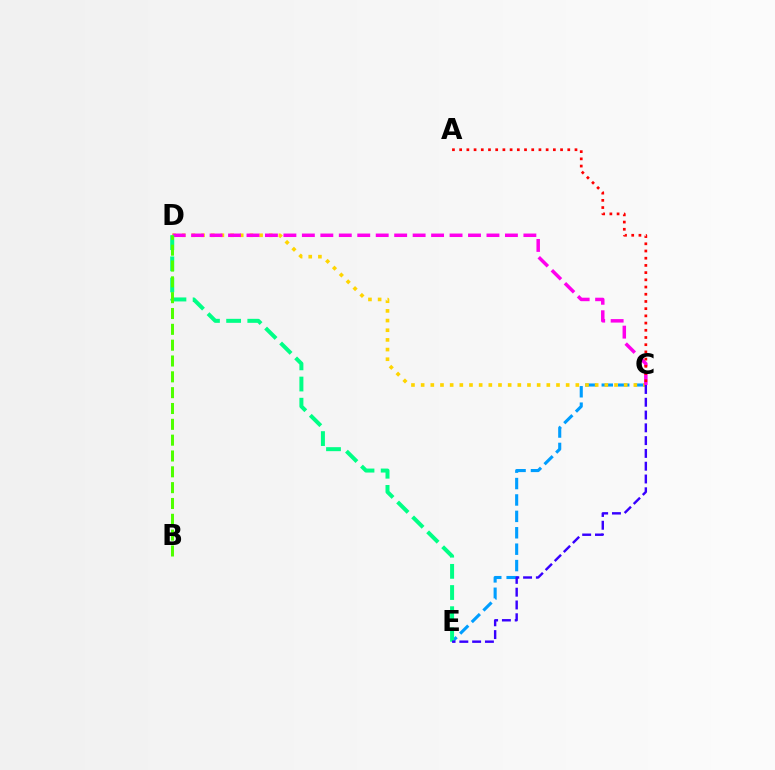{('C', 'E'): [{'color': '#009eff', 'line_style': 'dashed', 'thickness': 2.23}, {'color': '#3700ff', 'line_style': 'dashed', 'thickness': 1.74}], ('C', 'D'): [{'color': '#ffd500', 'line_style': 'dotted', 'thickness': 2.63}, {'color': '#ff00ed', 'line_style': 'dashed', 'thickness': 2.51}], ('D', 'E'): [{'color': '#00ff86', 'line_style': 'dashed', 'thickness': 2.88}], ('A', 'C'): [{'color': '#ff0000', 'line_style': 'dotted', 'thickness': 1.96}], ('B', 'D'): [{'color': '#4fff00', 'line_style': 'dashed', 'thickness': 2.15}]}